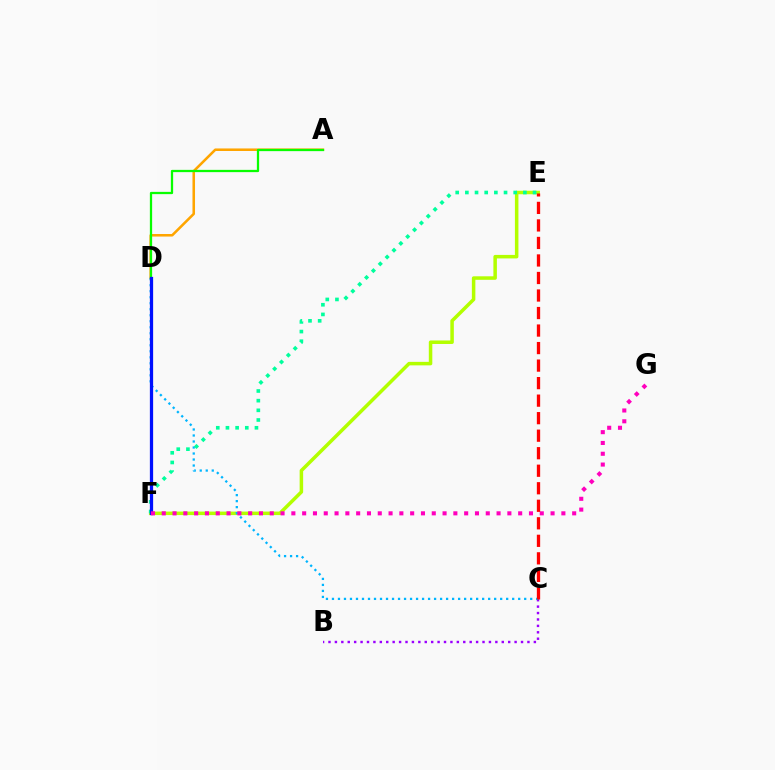{('E', 'F'): [{'color': '#b3ff00', 'line_style': 'solid', 'thickness': 2.52}, {'color': '#00ff9d', 'line_style': 'dotted', 'thickness': 2.63}], ('B', 'C'): [{'color': '#9b00ff', 'line_style': 'dotted', 'thickness': 1.74}], ('A', 'D'): [{'color': '#ffa500', 'line_style': 'solid', 'thickness': 1.83}, {'color': '#08ff00', 'line_style': 'solid', 'thickness': 1.63}], ('C', 'D'): [{'color': '#00b5ff', 'line_style': 'dotted', 'thickness': 1.63}], ('D', 'F'): [{'color': '#0010ff', 'line_style': 'solid', 'thickness': 2.34}], ('F', 'G'): [{'color': '#ff00bd', 'line_style': 'dotted', 'thickness': 2.93}], ('C', 'E'): [{'color': '#ff0000', 'line_style': 'dashed', 'thickness': 2.38}]}